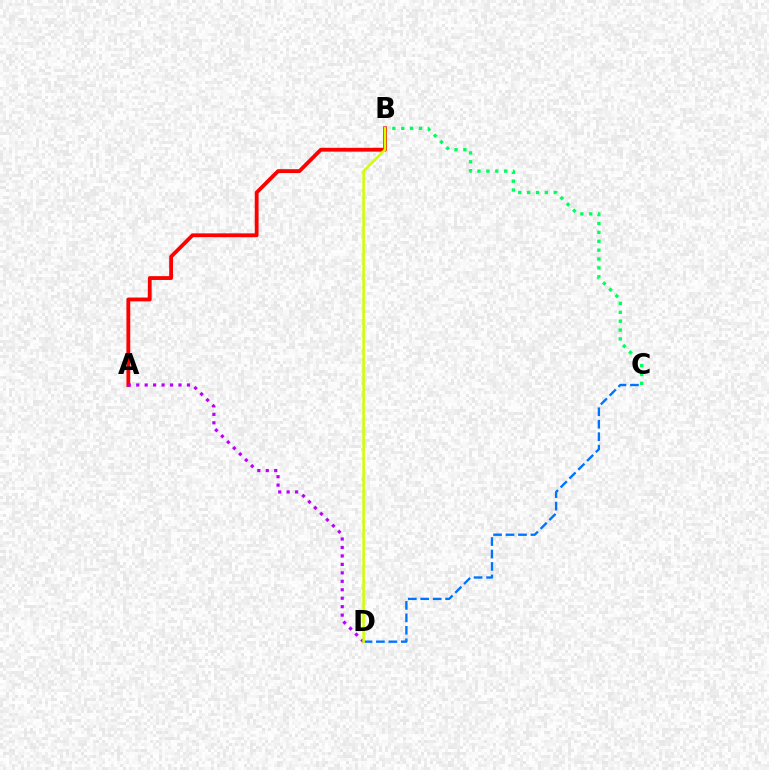{('B', 'C'): [{'color': '#00ff5c', 'line_style': 'dotted', 'thickness': 2.41}], ('A', 'B'): [{'color': '#ff0000', 'line_style': 'solid', 'thickness': 2.75}], ('A', 'D'): [{'color': '#b900ff', 'line_style': 'dotted', 'thickness': 2.3}], ('C', 'D'): [{'color': '#0074ff', 'line_style': 'dashed', 'thickness': 1.69}], ('B', 'D'): [{'color': '#d1ff00', 'line_style': 'solid', 'thickness': 1.85}]}